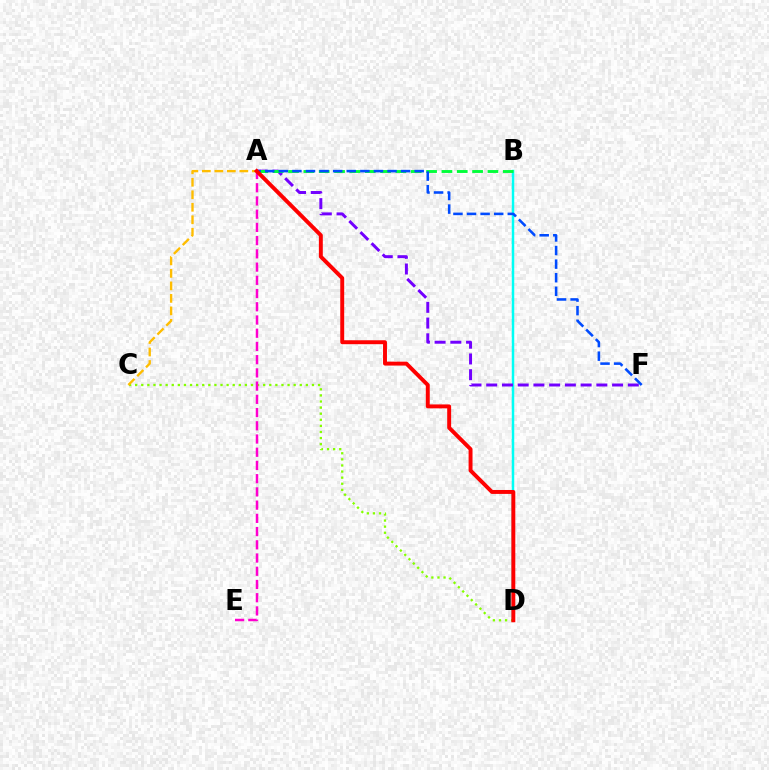{('B', 'D'): [{'color': '#00fff6', 'line_style': 'solid', 'thickness': 1.79}], ('A', 'F'): [{'color': '#7200ff', 'line_style': 'dashed', 'thickness': 2.14}, {'color': '#004bff', 'line_style': 'dashed', 'thickness': 1.85}], ('C', 'D'): [{'color': '#84ff00', 'line_style': 'dotted', 'thickness': 1.66}], ('A', 'E'): [{'color': '#ff00cf', 'line_style': 'dashed', 'thickness': 1.8}], ('A', 'C'): [{'color': '#ffbd00', 'line_style': 'dashed', 'thickness': 1.7}], ('A', 'B'): [{'color': '#00ff39', 'line_style': 'dashed', 'thickness': 2.08}], ('A', 'D'): [{'color': '#ff0000', 'line_style': 'solid', 'thickness': 2.83}]}